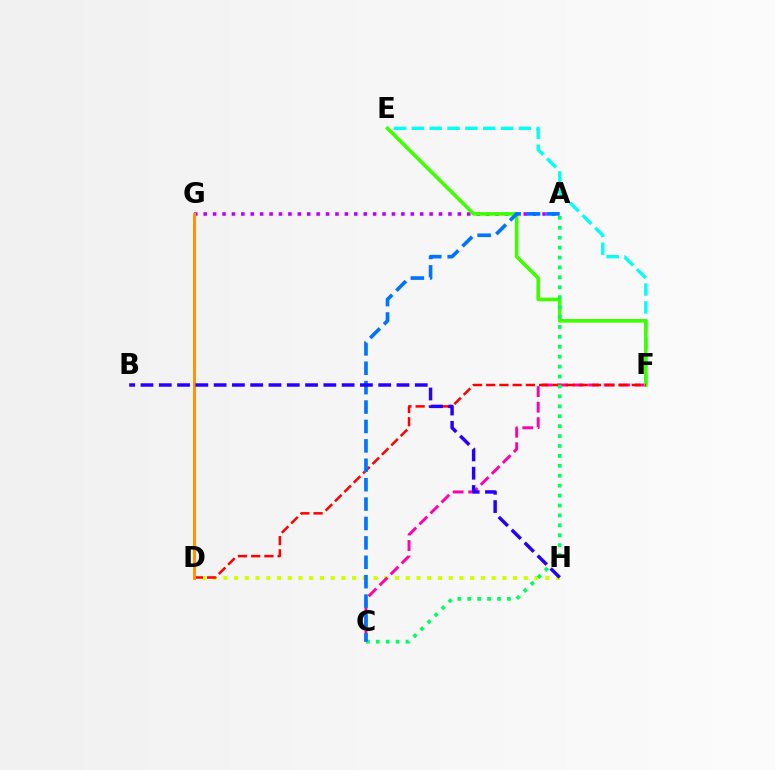{('D', 'H'): [{'color': '#d1ff00', 'line_style': 'dotted', 'thickness': 2.92}], ('E', 'F'): [{'color': '#00fff6', 'line_style': 'dashed', 'thickness': 2.42}, {'color': '#3dff00', 'line_style': 'solid', 'thickness': 2.6}], ('C', 'F'): [{'color': '#ff00ac', 'line_style': 'dashed', 'thickness': 2.11}], ('A', 'G'): [{'color': '#b900ff', 'line_style': 'dotted', 'thickness': 2.56}], ('D', 'F'): [{'color': '#ff0000', 'line_style': 'dashed', 'thickness': 1.8}], ('D', 'G'): [{'color': '#ff9400', 'line_style': 'solid', 'thickness': 2.15}], ('A', 'C'): [{'color': '#00ff5c', 'line_style': 'dotted', 'thickness': 2.7}, {'color': '#0074ff', 'line_style': 'dashed', 'thickness': 2.64}], ('B', 'H'): [{'color': '#2500ff', 'line_style': 'dashed', 'thickness': 2.48}]}